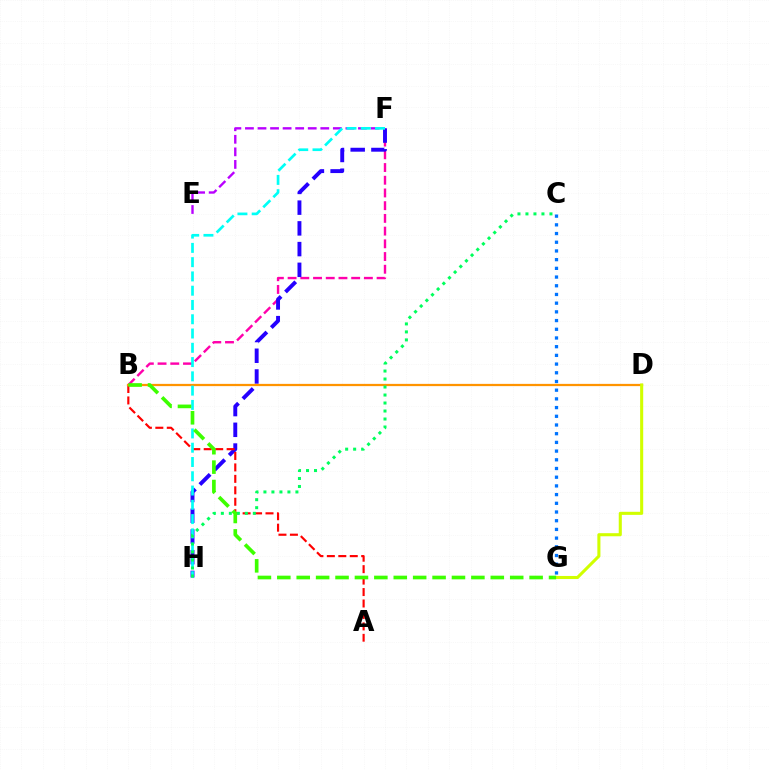{('B', 'F'): [{'color': '#ff00ac', 'line_style': 'dashed', 'thickness': 1.73}], ('F', 'H'): [{'color': '#2500ff', 'line_style': 'dashed', 'thickness': 2.82}, {'color': '#00fff6', 'line_style': 'dashed', 'thickness': 1.94}], ('A', 'B'): [{'color': '#ff0000', 'line_style': 'dashed', 'thickness': 1.56}], ('C', 'G'): [{'color': '#0074ff', 'line_style': 'dotted', 'thickness': 2.36}], ('E', 'F'): [{'color': '#b900ff', 'line_style': 'dashed', 'thickness': 1.71}], ('B', 'D'): [{'color': '#ff9400', 'line_style': 'solid', 'thickness': 1.61}], ('C', 'H'): [{'color': '#00ff5c', 'line_style': 'dotted', 'thickness': 2.17}], ('D', 'G'): [{'color': '#d1ff00', 'line_style': 'solid', 'thickness': 2.21}], ('B', 'G'): [{'color': '#3dff00', 'line_style': 'dashed', 'thickness': 2.64}]}